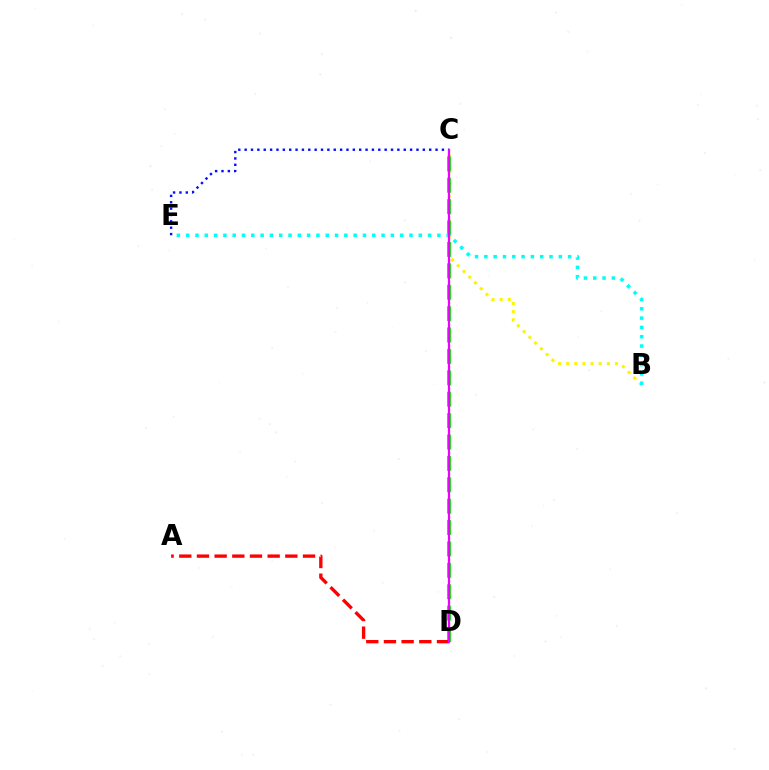{('B', 'C'): [{'color': '#fcf500', 'line_style': 'dotted', 'thickness': 2.21}], ('C', 'E'): [{'color': '#0010ff', 'line_style': 'dotted', 'thickness': 1.73}], ('C', 'D'): [{'color': '#08ff00', 'line_style': 'dashed', 'thickness': 2.91}, {'color': '#ee00ff', 'line_style': 'solid', 'thickness': 1.62}], ('A', 'D'): [{'color': '#ff0000', 'line_style': 'dashed', 'thickness': 2.4}], ('B', 'E'): [{'color': '#00fff6', 'line_style': 'dotted', 'thickness': 2.53}]}